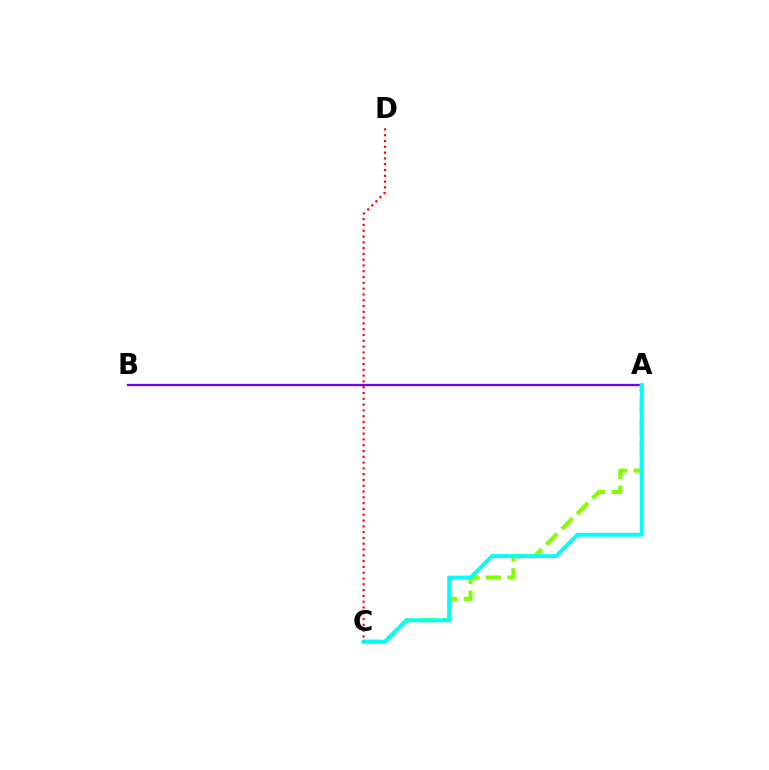{('A', 'B'): [{'color': '#7200ff', 'line_style': 'solid', 'thickness': 1.65}], ('A', 'C'): [{'color': '#84ff00', 'line_style': 'dashed', 'thickness': 2.95}, {'color': '#00fff6', 'line_style': 'solid', 'thickness': 2.78}], ('C', 'D'): [{'color': '#ff0000', 'line_style': 'dotted', 'thickness': 1.57}]}